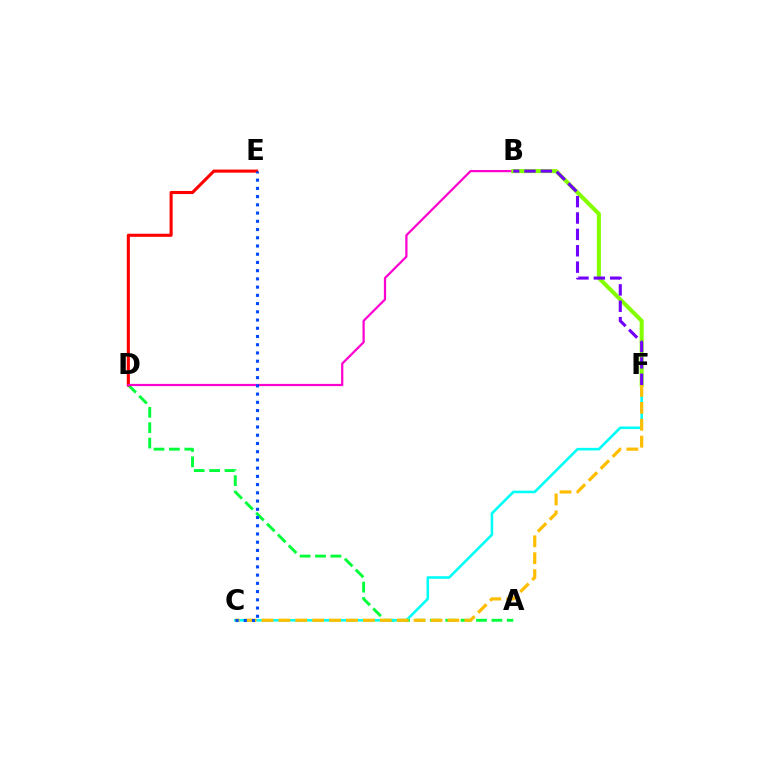{('A', 'D'): [{'color': '#00ff39', 'line_style': 'dashed', 'thickness': 2.09}], ('C', 'F'): [{'color': '#00fff6', 'line_style': 'solid', 'thickness': 1.88}, {'color': '#ffbd00', 'line_style': 'dashed', 'thickness': 2.3}], ('D', 'E'): [{'color': '#ff0000', 'line_style': 'solid', 'thickness': 2.22}], ('B', 'D'): [{'color': '#ff00cf', 'line_style': 'solid', 'thickness': 1.61}], ('B', 'F'): [{'color': '#84ff00', 'line_style': 'solid', 'thickness': 2.91}, {'color': '#7200ff', 'line_style': 'dashed', 'thickness': 2.22}], ('C', 'E'): [{'color': '#004bff', 'line_style': 'dotted', 'thickness': 2.24}]}